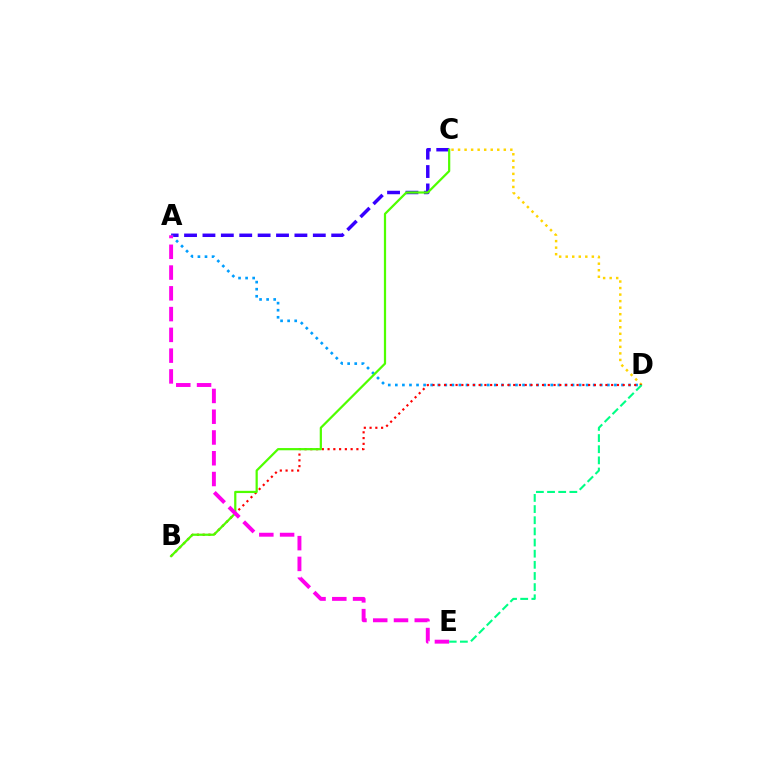{('C', 'D'): [{'color': '#ffd500', 'line_style': 'dotted', 'thickness': 1.78}], ('A', 'C'): [{'color': '#3700ff', 'line_style': 'dashed', 'thickness': 2.5}], ('A', 'D'): [{'color': '#009eff', 'line_style': 'dotted', 'thickness': 1.92}], ('B', 'D'): [{'color': '#ff0000', 'line_style': 'dotted', 'thickness': 1.57}], ('B', 'C'): [{'color': '#4fff00', 'line_style': 'solid', 'thickness': 1.6}], ('A', 'E'): [{'color': '#ff00ed', 'line_style': 'dashed', 'thickness': 2.82}], ('D', 'E'): [{'color': '#00ff86', 'line_style': 'dashed', 'thickness': 1.51}]}